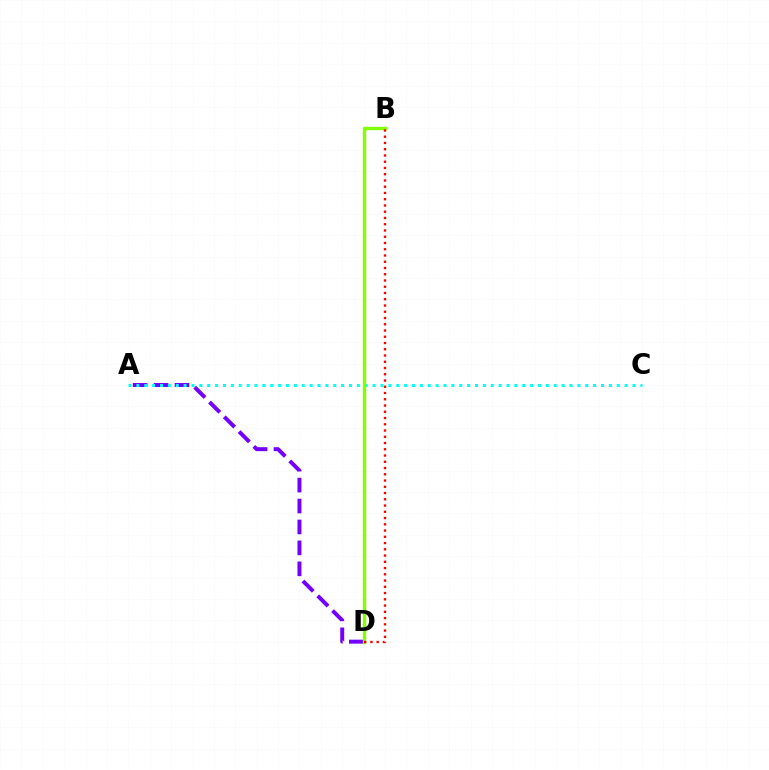{('A', 'D'): [{'color': '#7200ff', 'line_style': 'dashed', 'thickness': 2.84}], ('A', 'C'): [{'color': '#00fff6', 'line_style': 'dotted', 'thickness': 2.14}], ('B', 'D'): [{'color': '#84ff00', 'line_style': 'solid', 'thickness': 2.45}, {'color': '#ff0000', 'line_style': 'dotted', 'thickness': 1.7}]}